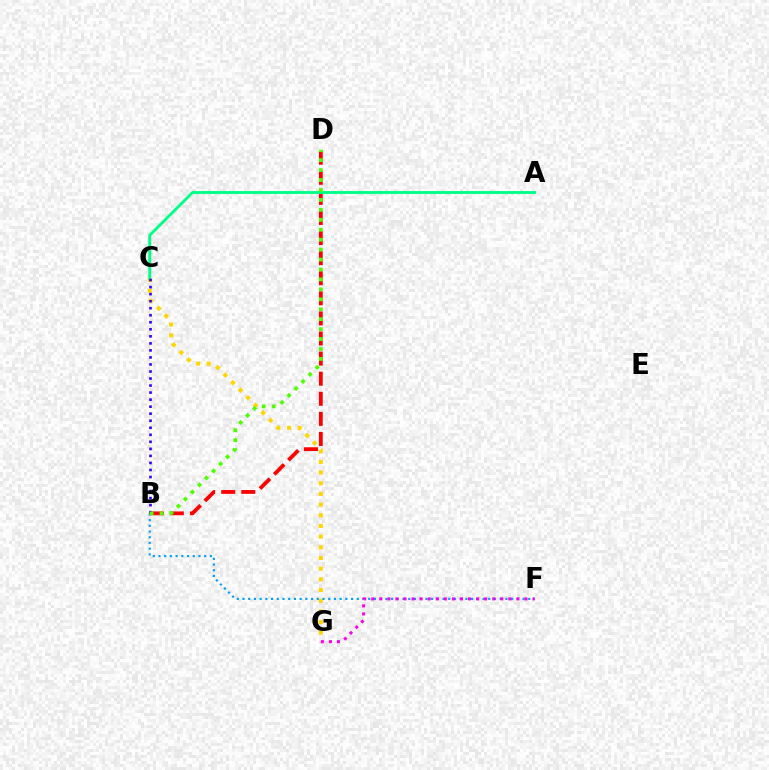{('C', 'G'): [{'color': '#ffd500', 'line_style': 'dotted', 'thickness': 2.9}], ('B', 'F'): [{'color': '#009eff', 'line_style': 'dotted', 'thickness': 1.55}], ('B', 'D'): [{'color': '#ff0000', 'line_style': 'dashed', 'thickness': 2.73}, {'color': '#4fff00', 'line_style': 'dotted', 'thickness': 2.7}], ('A', 'C'): [{'color': '#00ff86', 'line_style': 'solid', 'thickness': 2.08}], ('B', 'C'): [{'color': '#3700ff', 'line_style': 'dotted', 'thickness': 1.91}], ('F', 'G'): [{'color': '#ff00ed', 'line_style': 'dotted', 'thickness': 2.19}]}